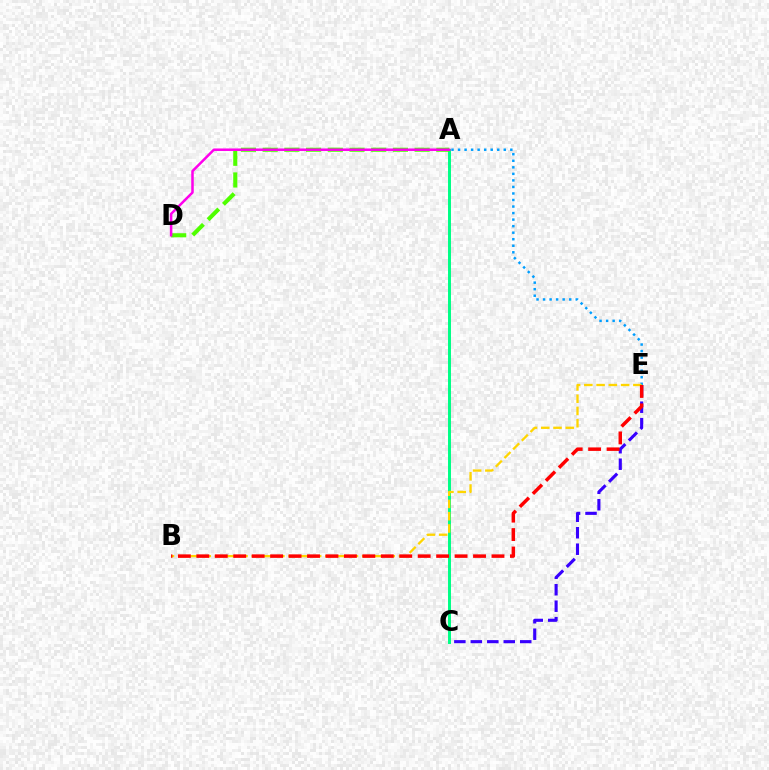{('A', 'C'): [{'color': '#00ff86', 'line_style': 'solid', 'thickness': 2.14}], ('A', 'E'): [{'color': '#009eff', 'line_style': 'dotted', 'thickness': 1.78}], ('C', 'E'): [{'color': '#3700ff', 'line_style': 'dashed', 'thickness': 2.24}], ('A', 'D'): [{'color': '#4fff00', 'line_style': 'dashed', 'thickness': 2.95}, {'color': '#ff00ed', 'line_style': 'solid', 'thickness': 1.81}], ('B', 'E'): [{'color': '#ffd500', 'line_style': 'dashed', 'thickness': 1.67}, {'color': '#ff0000', 'line_style': 'dashed', 'thickness': 2.51}]}